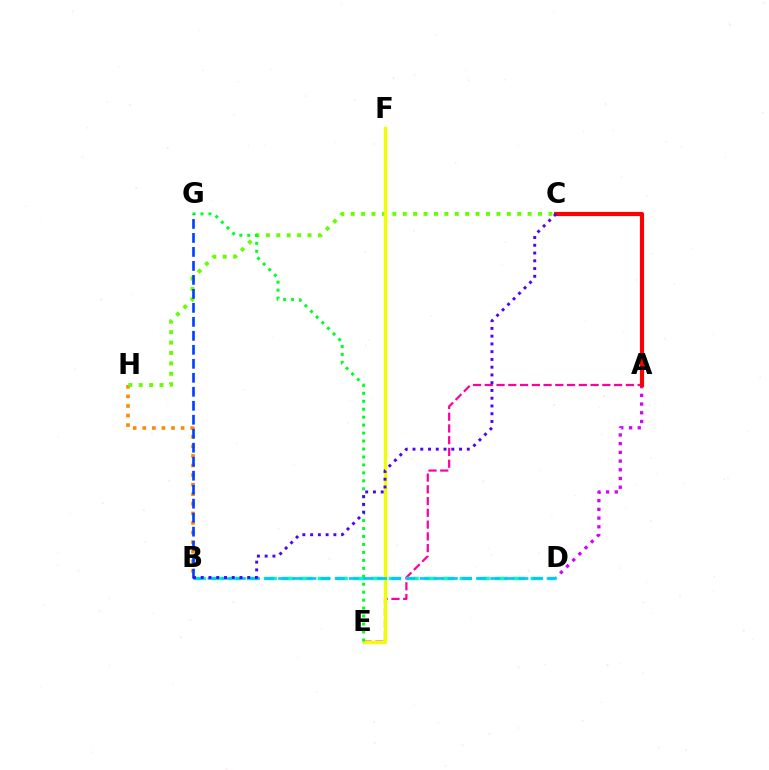{('A', 'D'): [{'color': '#d600ff', 'line_style': 'dotted', 'thickness': 2.37}], ('B', 'H'): [{'color': '#ff8800', 'line_style': 'dotted', 'thickness': 2.6}], ('A', 'E'): [{'color': '#ff00a0', 'line_style': 'dashed', 'thickness': 1.6}], ('C', 'H'): [{'color': '#66ff00', 'line_style': 'dotted', 'thickness': 2.83}], ('A', 'C'): [{'color': '#ff0000', 'line_style': 'solid', 'thickness': 2.99}], ('E', 'F'): [{'color': '#eeff00', 'line_style': 'solid', 'thickness': 2.45}], ('E', 'G'): [{'color': '#00ff27', 'line_style': 'dotted', 'thickness': 2.16}], ('B', 'G'): [{'color': '#003fff', 'line_style': 'dashed', 'thickness': 1.9}], ('B', 'D'): [{'color': '#00ffaf', 'line_style': 'dashed', 'thickness': 2.41}, {'color': '#00c7ff', 'line_style': 'dashed', 'thickness': 1.92}], ('B', 'C'): [{'color': '#4f00ff', 'line_style': 'dotted', 'thickness': 2.11}]}